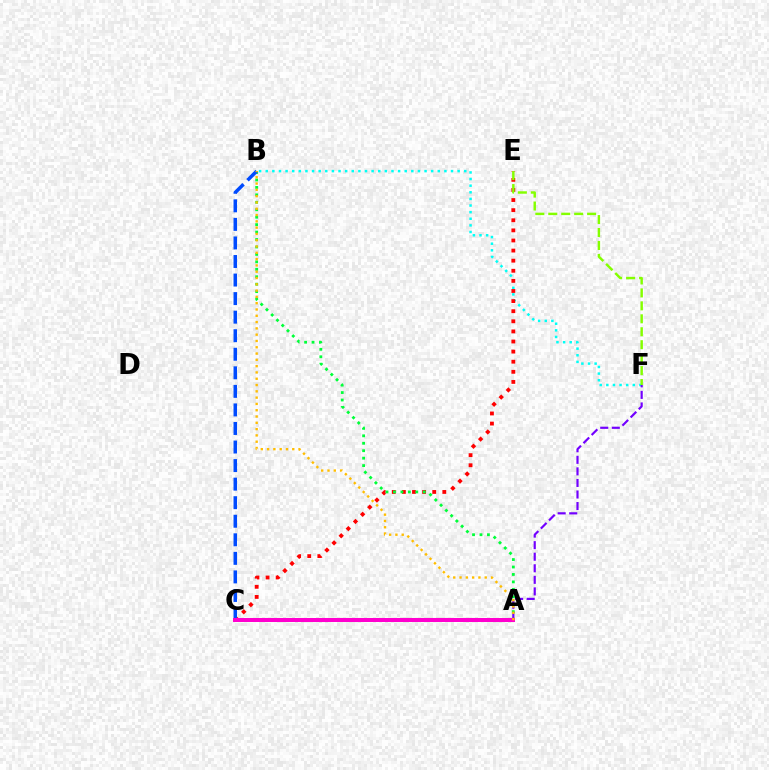{('B', 'F'): [{'color': '#00fff6', 'line_style': 'dotted', 'thickness': 1.8}], ('C', 'E'): [{'color': '#ff0000', 'line_style': 'dotted', 'thickness': 2.75}], ('A', 'B'): [{'color': '#00ff39', 'line_style': 'dotted', 'thickness': 2.02}, {'color': '#ffbd00', 'line_style': 'dotted', 'thickness': 1.71}], ('B', 'C'): [{'color': '#004bff', 'line_style': 'dashed', 'thickness': 2.52}], ('A', 'F'): [{'color': '#7200ff', 'line_style': 'dashed', 'thickness': 1.57}], ('A', 'C'): [{'color': '#ff00cf', 'line_style': 'solid', 'thickness': 2.89}], ('E', 'F'): [{'color': '#84ff00', 'line_style': 'dashed', 'thickness': 1.76}]}